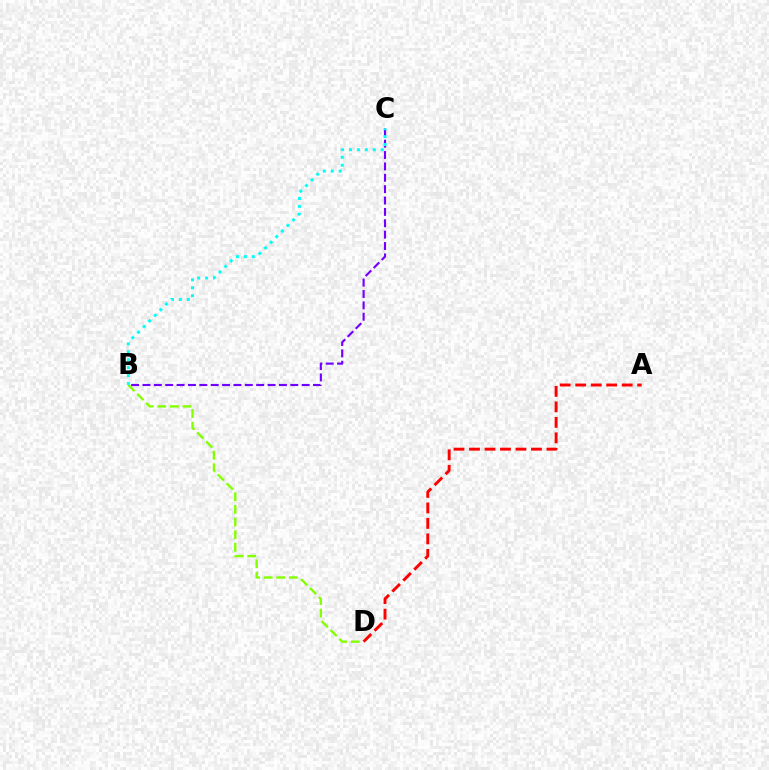{('B', 'D'): [{'color': '#84ff00', 'line_style': 'dashed', 'thickness': 1.71}], ('A', 'D'): [{'color': '#ff0000', 'line_style': 'dashed', 'thickness': 2.1}], ('B', 'C'): [{'color': '#7200ff', 'line_style': 'dashed', 'thickness': 1.54}, {'color': '#00fff6', 'line_style': 'dotted', 'thickness': 2.16}]}